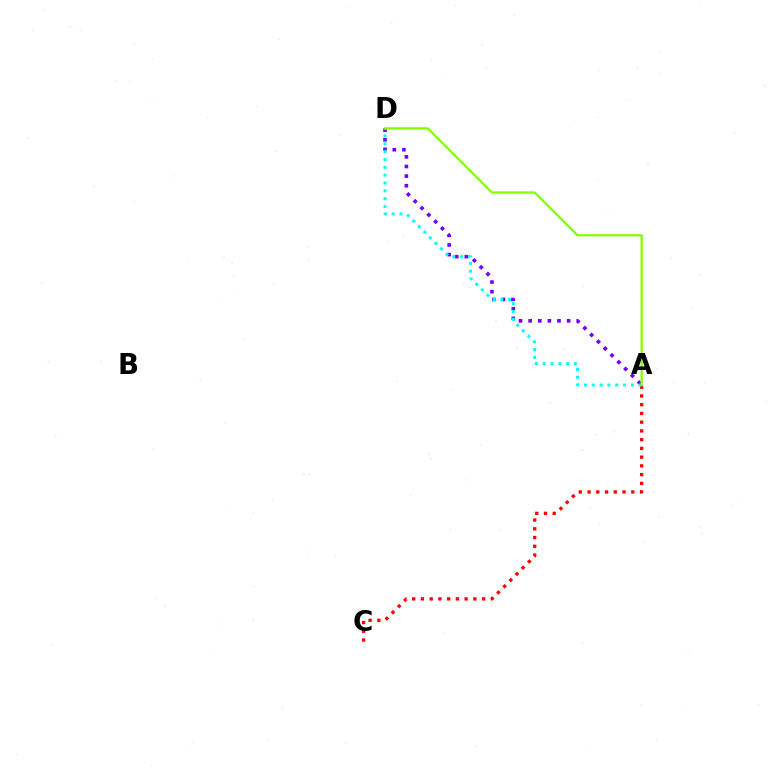{('A', 'D'): [{'color': '#7200ff', 'line_style': 'dotted', 'thickness': 2.61}, {'color': '#00fff6', 'line_style': 'dotted', 'thickness': 2.13}, {'color': '#84ff00', 'line_style': 'solid', 'thickness': 1.64}], ('A', 'C'): [{'color': '#ff0000', 'line_style': 'dotted', 'thickness': 2.37}]}